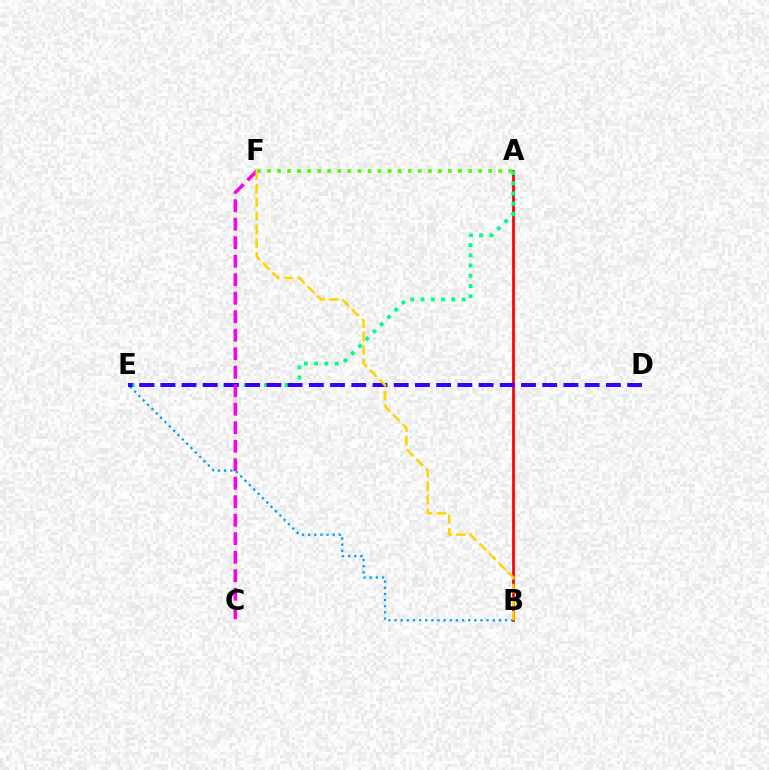{('B', 'E'): [{'color': '#009eff', 'line_style': 'dotted', 'thickness': 1.67}], ('A', 'B'): [{'color': '#ff0000', 'line_style': 'solid', 'thickness': 1.97}], ('A', 'F'): [{'color': '#4fff00', 'line_style': 'dotted', 'thickness': 2.73}], ('A', 'E'): [{'color': '#00ff86', 'line_style': 'dotted', 'thickness': 2.78}], ('D', 'E'): [{'color': '#3700ff', 'line_style': 'dashed', 'thickness': 2.88}], ('C', 'F'): [{'color': '#ff00ed', 'line_style': 'dashed', 'thickness': 2.51}], ('B', 'F'): [{'color': '#ffd500', 'line_style': 'dashed', 'thickness': 1.84}]}